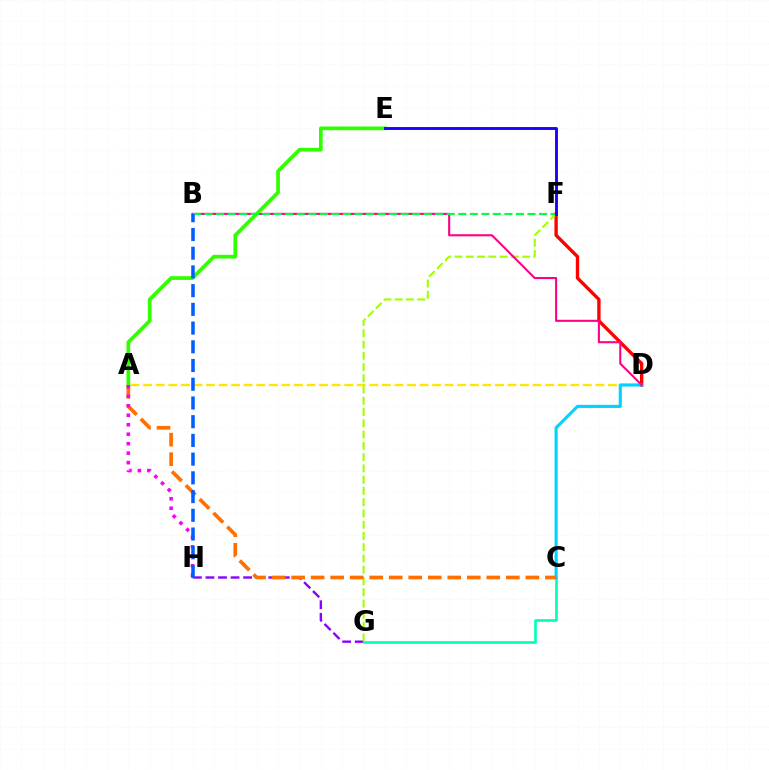{('G', 'H'): [{'color': '#8a00ff', 'line_style': 'dashed', 'thickness': 1.71}], ('A', 'D'): [{'color': '#ffe600', 'line_style': 'dashed', 'thickness': 1.71}], ('C', 'G'): [{'color': '#00ffbb', 'line_style': 'solid', 'thickness': 1.91}], ('D', 'F'): [{'color': '#ff0000', 'line_style': 'solid', 'thickness': 2.41}], ('F', 'G'): [{'color': '#a2ff00', 'line_style': 'dashed', 'thickness': 1.53}], ('C', 'D'): [{'color': '#00d3ff', 'line_style': 'solid', 'thickness': 2.25}], ('B', 'D'): [{'color': '#ff0088', 'line_style': 'solid', 'thickness': 1.51}], ('A', 'E'): [{'color': '#31ff00', 'line_style': 'solid', 'thickness': 2.68}], ('A', 'C'): [{'color': '#ff7000', 'line_style': 'dashed', 'thickness': 2.65}], ('B', 'F'): [{'color': '#00ff45', 'line_style': 'dashed', 'thickness': 1.57}], ('E', 'F'): [{'color': '#1900ff', 'line_style': 'solid', 'thickness': 2.06}], ('A', 'H'): [{'color': '#fa00f9', 'line_style': 'dotted', 'thickness': 2.58}], ('B', 'H'): [{'color': '#005dff', 'line_style': 'dashed', 'thickness': 2.54}]}